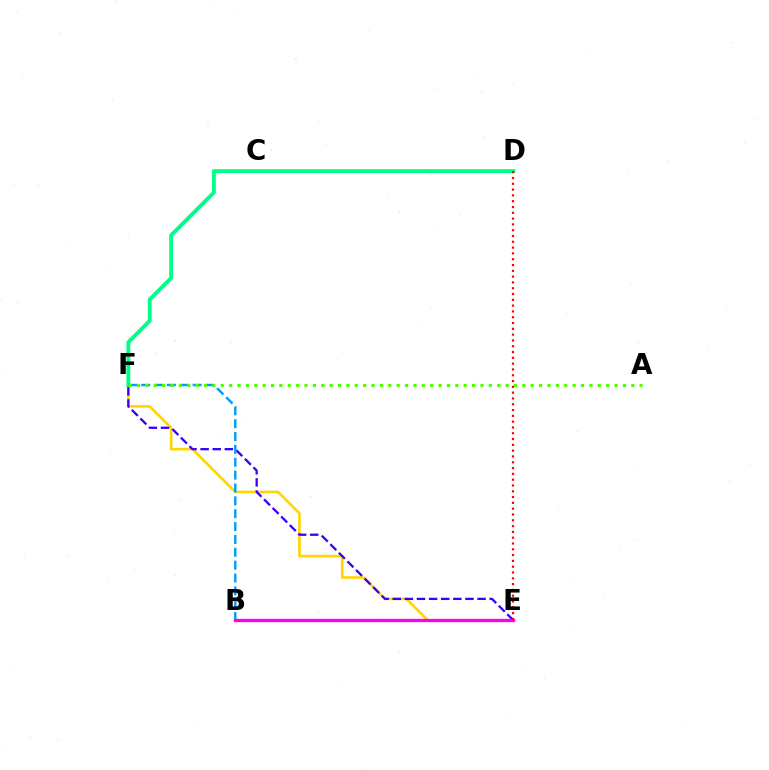{('E', 'F'): [{'color': '#ffd500', 'line_style': 'solid', 'thickness': 1.87}, {'color': '#3700ff', 'line_style': 'dashed', 'thickness': 1.65}], ('D', 'F'): [{'color': '#00ff86', 'line_style': 'solid', 'thickness': 2.79}], ('B', 'F'): [{'color': '#009eff', 'line_style': 'dashed', 'thickness': 1.75}], ('B', 'E'): [{'color': '#ff00ed', 'line_style': 'solid', 'thickness': 2.37}], ('A', 'F'): [{'color': '#4fff00', 'line_style': 'dotted', 'thickness': 2.28}], ('D', 'E'): [{'color': '#ff0000', 'line_style': 'dotted', 'thickness': 1.58}]}